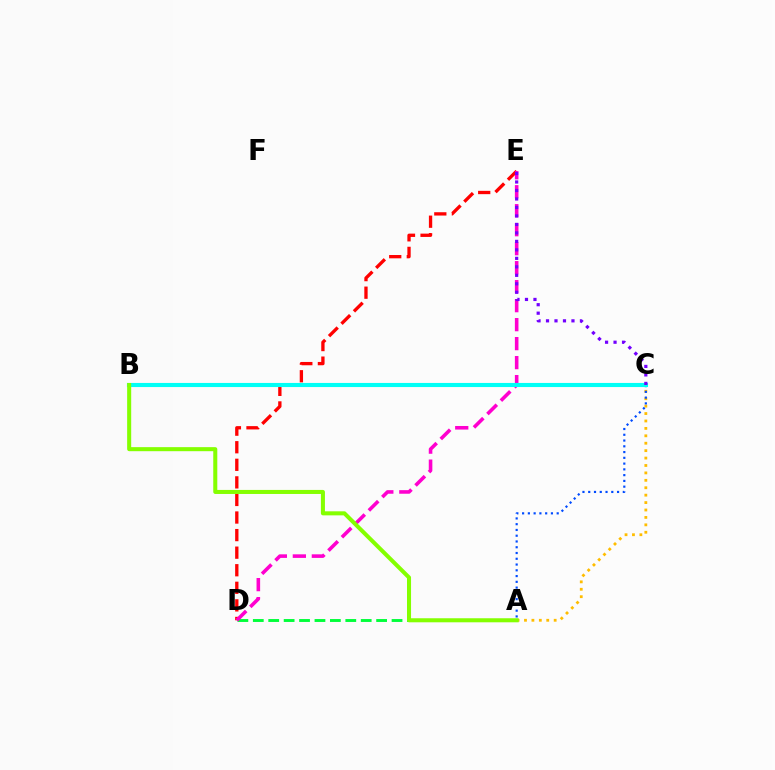{('D', 'E'): [{'color': '#ff0000', 'line_style': 'dashed', 'thickness': 2.39}, {'color': '#ff00cf', 'line_style': 'dashed', 'thickness': 2.58}], ('A', 'C'): [{'color': '#ffbd00', 'line_style': 'dotted', 'thickness': 2.02}, {'color': '#004bff', 'line_style': 'dotted', 'thickness': 1.57}], ('A', 'D'): [{'color': '#00ff39', 'line_style': 'dashed', 'thickness': 2.09}], ('B', 'C'): [{'color': '#00fff6', 'line_style': 'solid', 'thickness': 2.96}], ('C', 'E'): [{'color': '#7200ff', 'line_style': 'dotted', 'thickness': 2.31}], ('A', 'B'): [{'color': '#84ff00', 'line_style': 'solid', 'thickness': 2.91}]}